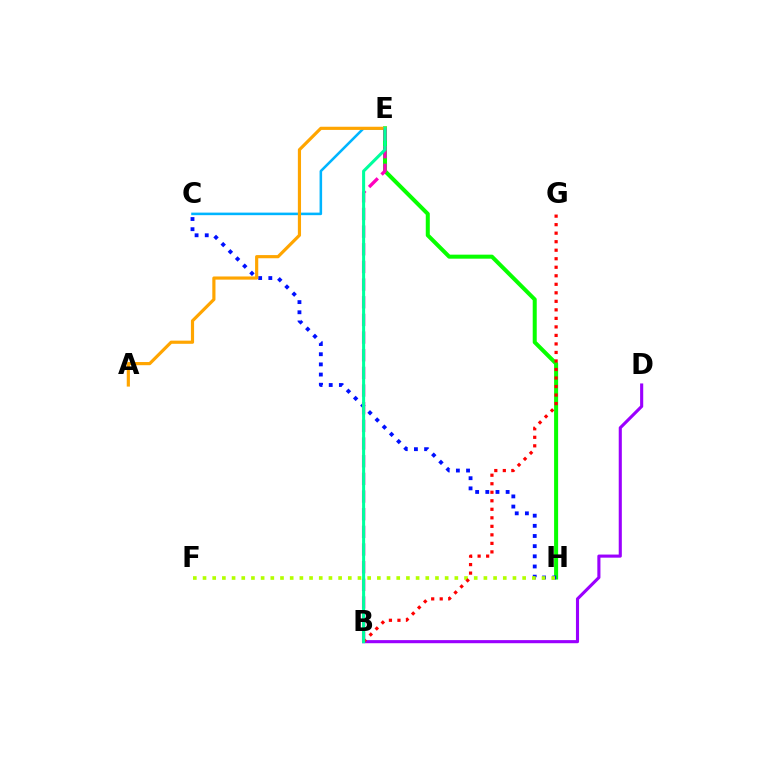{('E', 'H'): [{'color': '#08ff00', 'line_style': 'solid', 'thickness': 2.89}], ('C', 'H'): [{'color': '#0010ff', 'line_style': 'dotted', 'thickness': 2.76}], ('C', 'E'): [{'color': '#00b5ff', 'line_style': 'solid', 'thickness': 1.84}], ('B', 'D'): [{'color': '#9b00ff', 'line_style': 'solid', 'thickness': 2.23}], ('F', 'H'): [{'color': '#b3ff00', 'line_style': 'dotted', 'thickness': 2.63}], ('B', 'G'): [{'color': '#ff0000', 'line_style': 'dotted', 'thickness': 2.31}], ('A', 'E'): [{'color': '#ffa500', 'line_style': 'solid', 'thickness': 2.28}], ('B', 'E'): [{'color': '#ff00bd', 'line_style': 'dashed', 'thickness': 2.4}, {'color': '#00ff9d', 'line_style': 'solid', 'thickness': 2.2}]}